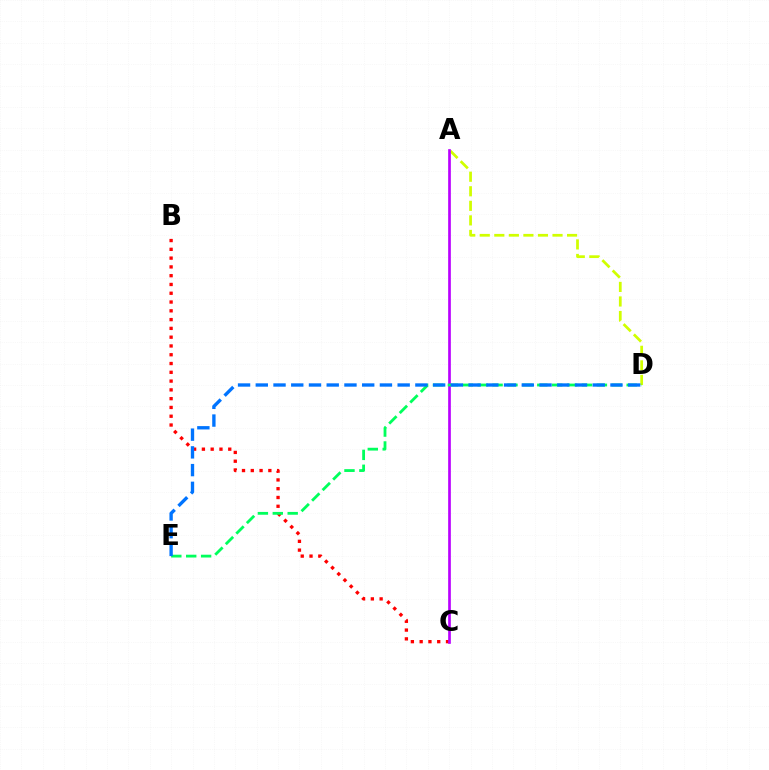{('B', 'C'): [{'color': '#ff0000', 'line_style': 'dotted', 'thickness': 2.39}], ('A', 'D'): [{'color': '#d1ff00', 'line_style': 'dashed', 'thickness': 1.98}], ('A', 'C'): [{'color': '#b900ff', 'line_style': 'solid', 'thickness': 1.93}], ('D', 'E'): [{'color': '#00ff5c', 'line_style': 'dashed', 'thickness': 2.02}, {'color': '#0074ff', 'line_style': 'dashed', 'thickness': 2.41}]}